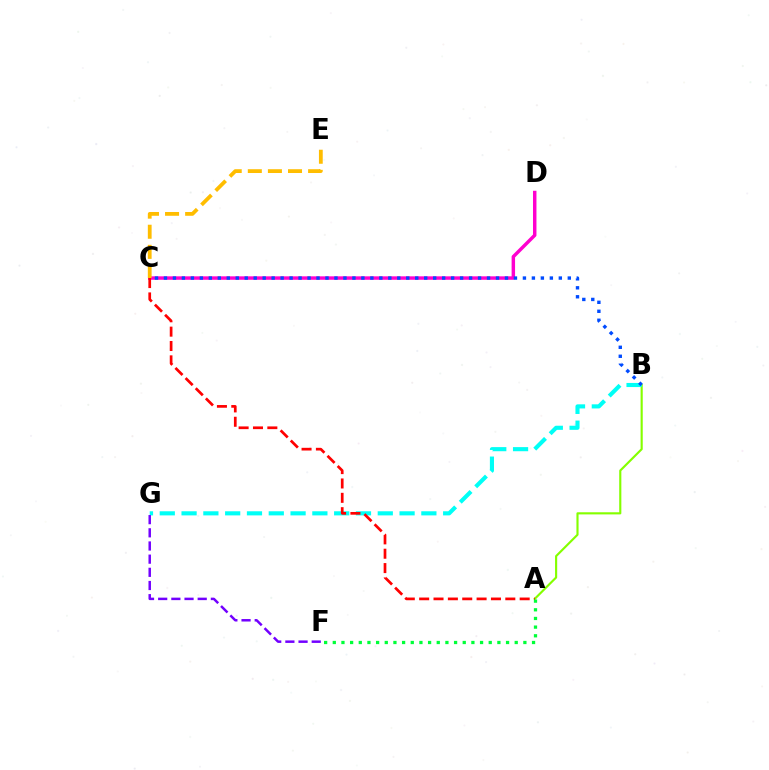{('C', 'D'): [{'color': '#ff00cf', 'line_style': 'solid', 'thickness': 2.48}], ('A', 'B'): [{'color': '#84ff00', 'line_style': 'solid', 'thickness': 1.54}], ('B', 'G'): [{'color': '#00fff6', 'line_style': 'dashed', 'thickness': 2.96}], ('F', 'G'): [{'color': '#7200ff', 'line_style': 'dashed', 'thickness': 1.79}], ('C', 'E'): [{'color': '#ffbd00', 'line_style': 'dashed', 'thickness': 2.73}], ('A', 'C'): [{'color': '#ff0000', 'line_style': 'dashed', 'thickness': 1.95}], ('B', 'C'): [{'color': '#004bff', 'line_style': 'dotted', 'thickness': 2.44}], ('A', 'F'): [{'color': '#00ff39', 'line_style': 'dotted', 'thickness': 2.35}]}